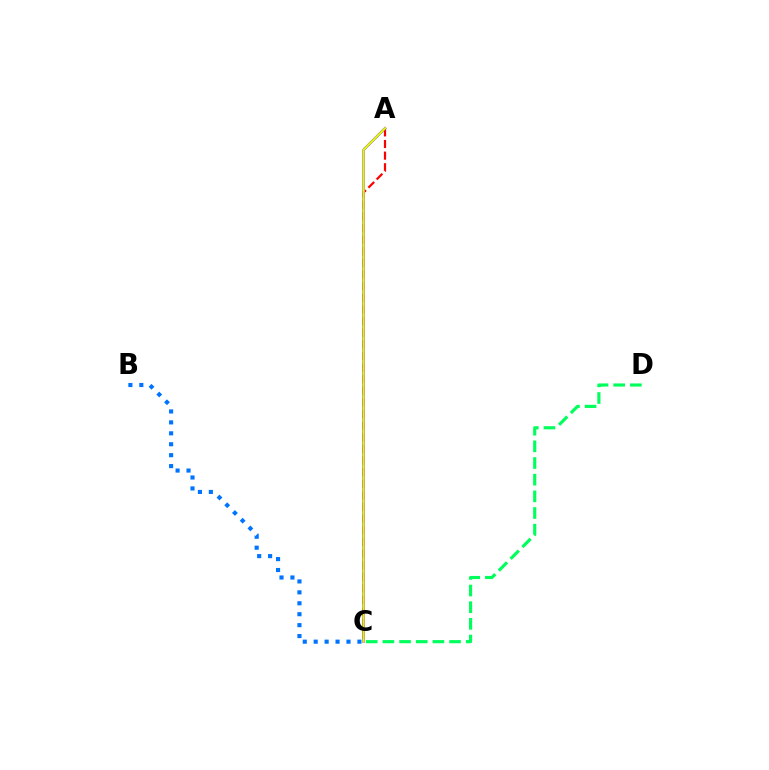{('B', 'C'): [{'color': '#0074ff', 'line_style': 'dotted', 'thickness': 2.97}], ('C', 'D'): [{'color': '#00ff5c', 'line_style': 'dashed', 'thickness': 2.26}], ('A', 'C'): [{'color': '#ff0000', 'line_style': 'dashed', 'thickness': 1.58}, {'color': '#b900ff', 'line_style': 'solid', 'thickness': 1.77}, {'color': '#d1ff00', 'line_style': 'solid', 'thickness': 1.55}]}